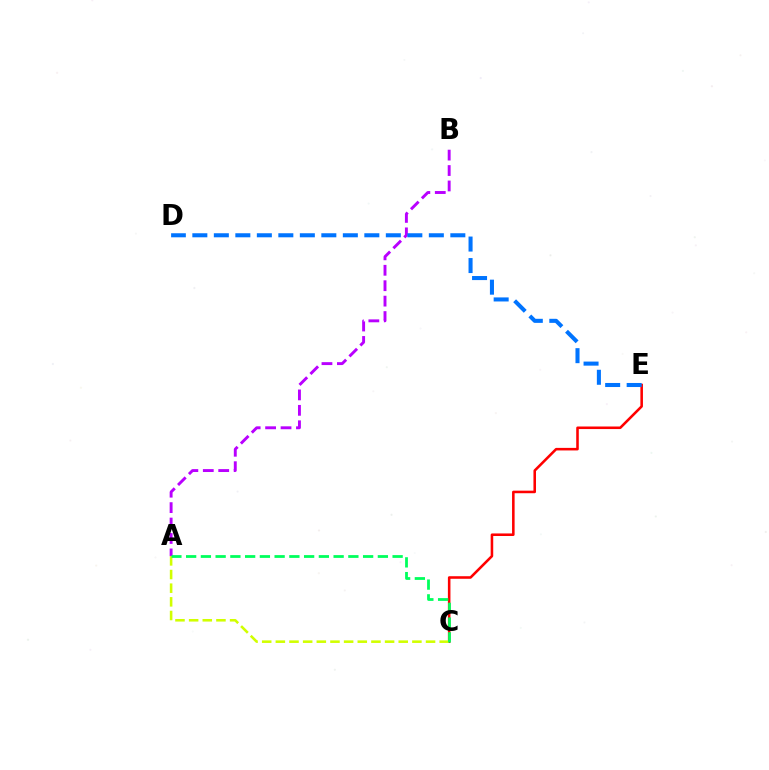{('C', 'E'): [{'color': '#ff0000', 'line_style': 'solid', 'thickness': 1.84}], ('A', 'C'): [{'color': '#d1ff00', 'line_style': 'dashed', 'thickness': 1.85}, {'color': '#00ff5c', 'line_style': 'dashed', 'thickness': 2.0}], ('A', 'B'): [{'color': '#b900ff', 'line_style': 'dashed', 'thickness': 2.1}], ('D', 'E'): [{'color': '#0074ff', 'line_style': 'dashed', 'thickness': 2.92}]}